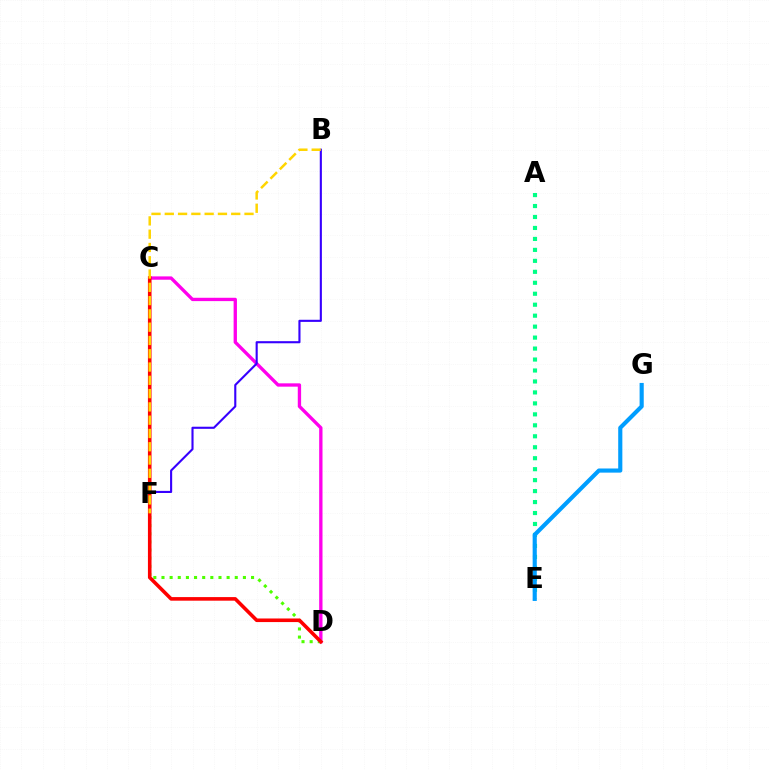{('A', 'E'): [{'color': '#00ff86', 'line_style': 'dotted', 'thickness': 2.98}], ('C', 'D'): [{'color': '#ff00ed', 'line_style': 'solid', 'thickness': 2.4}, {'color': '#ff0000', 'line_style': 'solid', 'thickness': 2.59}], ('E', 'G'): [{'color': '#009eff', 'line_style': 'solid', 'thickness': 2.98}], ('D', 'F'): [{'color': '#4fff00', 'line_style': 'dotted', 'thickness': 2.21}], ('B', 'F'): [{'color': '#3700ff', 'line_style': 'solid', 'thickness': 1.52}, {'color': '#ffd500', 'line_style': 'dashed', 'thickness': 1.8}]}